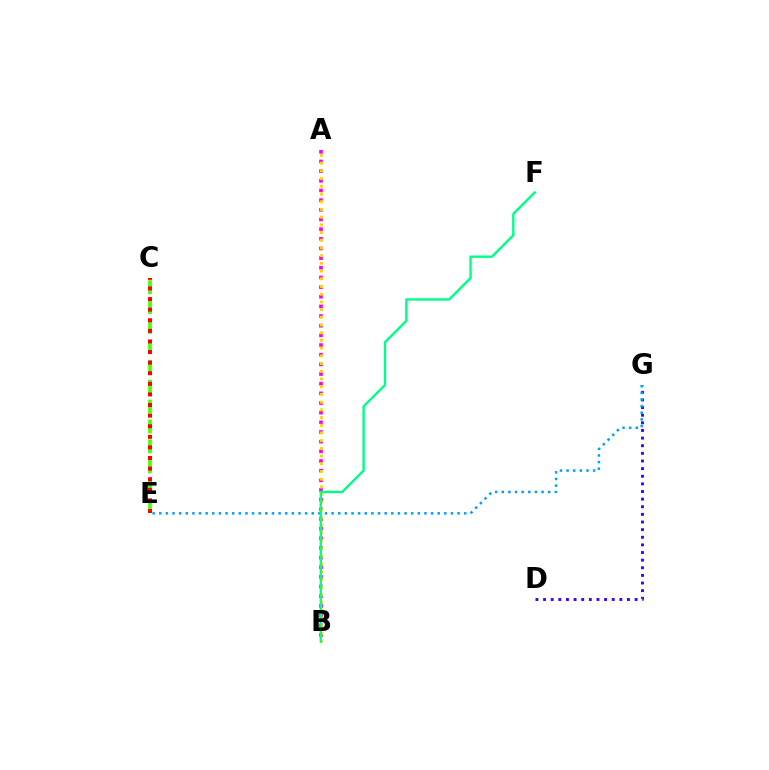{('A', 'B'): [{'color': '#ff00ed', 'line_style': 'dotted', 'thickness': 2.62}, {'color': '#ffd500', 'line_style': 'dotted', 'thickness': 2.09}], ('D', 'G'): [{'color': '#3700ff', 'line_style': 'dotted', 'thickness': 2.07}], ('C', 'E'): [{'color': '#4fff00', 'line_style': 'dashed', 'thickness': 2.7}, {'color': '#ff0000', 'line_style': 'dotted', 'thickness': 2.88}], ('E', 'G'): [{'color': '#009eff', 'line_style': 'dotted', 'thickness': 1.8}], ('B', 'F'): [{'color': '#00ff86', 'line_style': 'solid', 'thickness': 1.73}]}